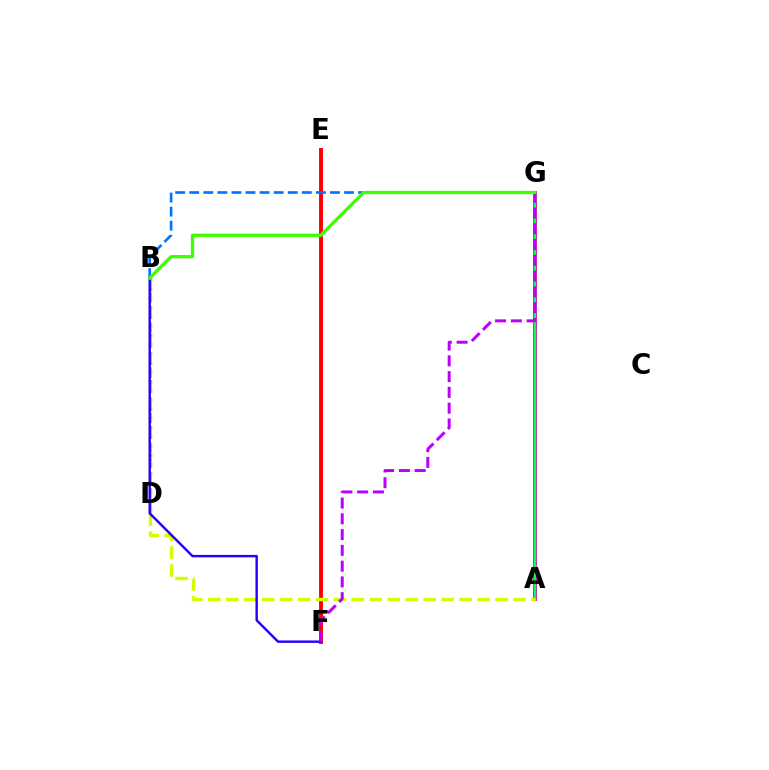{('B', 'D'): [{'color': '#ff9400', 'line_style': 'dotted', 'thickness': 2.51}, {'color': '#00fff6', 'line_style': 'dashed', 'thickness': 2.05}], ('E', 'F'): [{'color': '#ff0000', 'line_style': 'solid', 'thickness': 2.81}], ('A', 'G'): [{'color': '#ff00ac', 'line_style': 'solid', 'thickness': 2.84}, {'color': '#00ff5c', 'line_style': 'solid', 'thickness': 1.78}], ('A', 'D'): [{'color': '#d1ff00', 'line_style': 'dashed', 'thickness': 2.44}], ('B', 'G'): [{'color': '#0074ff', 'line_style': 'dashed', 'thickness': 1.91}, {'color': '#3dff00', 'line_style': 'solid', 'thickness': 2.37}], ('B', 'F'): [{'color': '#2500ff', 'line_style': 'solid', 'thickness': 1.74}], ('F', 'G'): [{'color': '#b900ff', 'line_style': 'dashed', 'thickness': 2.14}]}